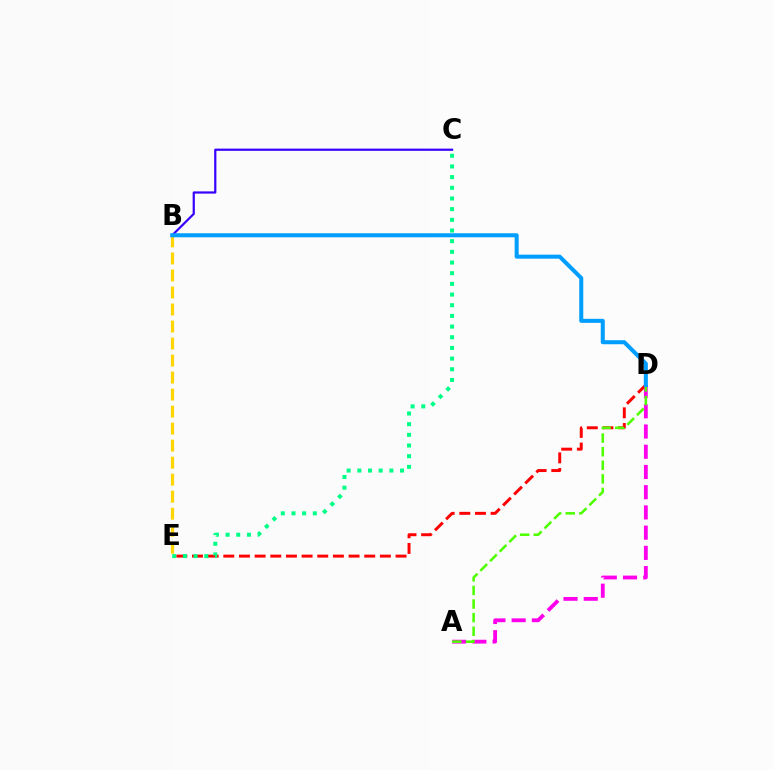{('B', 'C'): [{'color': '#3700ff', 'line_style': 'solid', 'thickness': 1.58}], ('D', 'E'): [{'color': '#ff0000', 'line_style': 'dashed', 'thickness': 2.13}], ('A', 'D'): [{'color': '#ff00ed', 'line_style': 'dashed', 'thickness': 2.75}, {'color': '#4fff00', 'line_style': 'dashed', 'thickness': 1.85}], ('C', 'E'): [{'color': '#00ff86', 'line_style': 'dotted', 'thickness': 2.9}], ('B', 'E'): [{'color': '#ffd500', 'line_style': 'dashed', 'thickness': 2.31}], ('B', 'D'): [{'color': '#009eff', 'line_style': 'solid', 'thickness': 2.9}]}